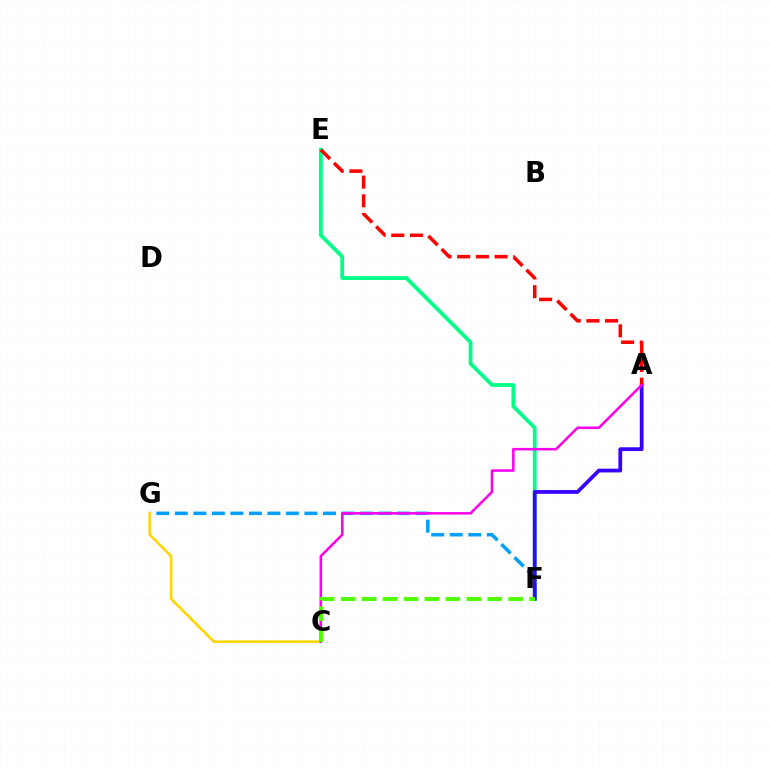{('E', 'F'): [{'color': '#00ff86', 'line_style': 'solid', 'thickness': 2.72}], ('F', 'G'): [{'color': '#009eff', 'line_style': 'dashed', 'thickness': 2.52}], ('C', 'G'): [{'color': '#ffd500', 'line_style': 'solid', 'thickness': 1.85}], ('A', 'F'): [{'color': '#3700ff', 'line_style': 'solid', 'thickness': 2.7}], ('A', 'E'): [{'color': '#ff0000', 'line_style': 'dashed', 'thickness': 2.54}], ('A', 'C'): [{'color': '#ff00ed', 'line_style': 'solid', 'thickness': 1.83}], ('C', 'F'): [{'color': '#4fff00', 'line_style': 'dashed', 'thickness': 2.84}]}